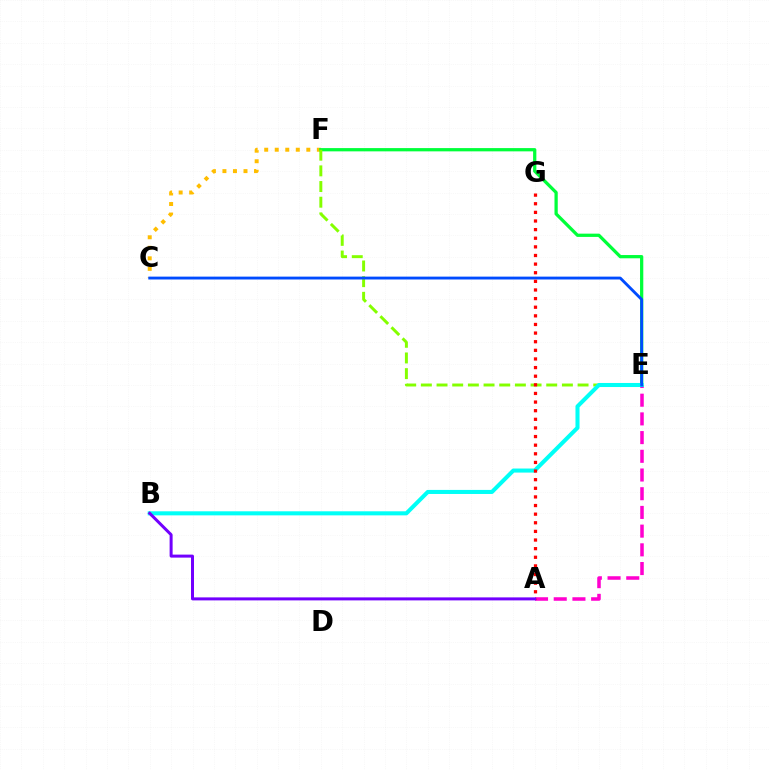{('C', 'F'): [{'color': '#ffbd00', 'line_style': 'dotted', 'thickness': 2.86}], ('A', 'E'): [{'color': '#ff00cf', 'line_style': 'dashed', 'thickness': 2.54}], ('E', 'F'): [{'color': '#00ff39', 'line_style': 'solid', 'thickness': 2.34}, {'color': '#84ff00', 'line_style': 'dashed', 'thickness': 2.13}], ('B', 'E'): [{'color': '#00fff6', 'line_style': 'solid', 'thickness': 2.92}], ('C', 'E'): [{'color': '#004bff', 'line_style': 'solid', 'thickness': 2.06}], ('A', 'G'): [{'color': '#ff0000', 'line_style': 'dotted', 'thickness': 2.34}], ('A', 'B'): [{'color': '#7200ff', 'line_style': 'solid', 'thickness': 2.16}]}